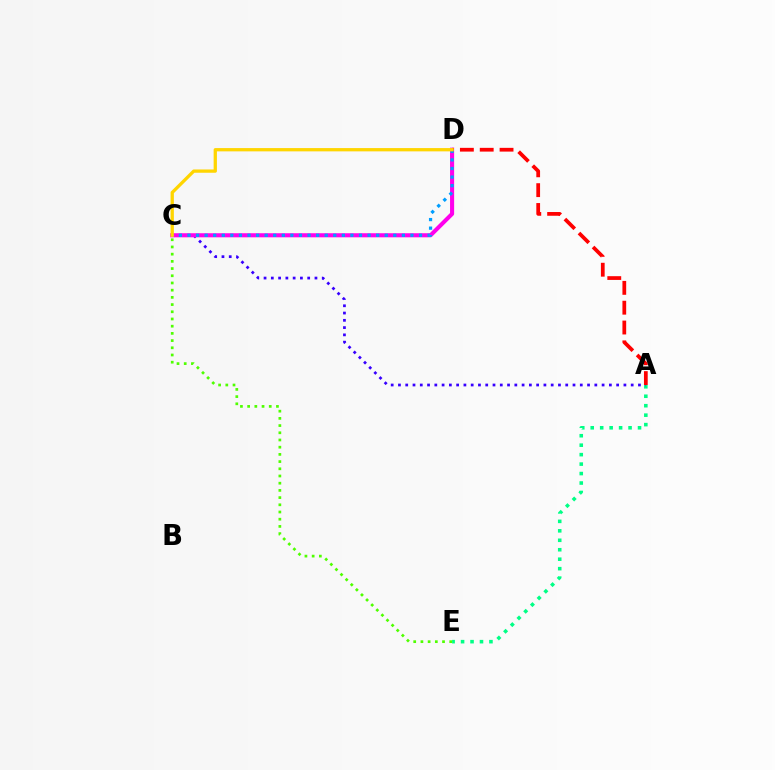{('A', 'E'): [{'color': '#00ff86', 'line_style': 'dotted', 'thickness': 2.57}], ('A', 'C'): [{'color': '#3700ff', 'line_style': 'dotted', 'thickness': 1.98}], ('C', 'D'): [{'color': '#ff00ed', 'line_style': 'solid', 'thickness': 2.94}, {'color': '#009eff', 'line_style': 'dotted', 'thickness': 2.33}, {'color': '#ffd500', 'line_style': 'solid', 'thickness': 2.36}], ('C', 'E'): [{'color': '#4fff00', 'line_style': 'dotted', 'thickness': 1.96}], ('A', 'D'): [{'color': '#ff0000', 'line_style': 'dashed', 'thickness': 2.69}]}